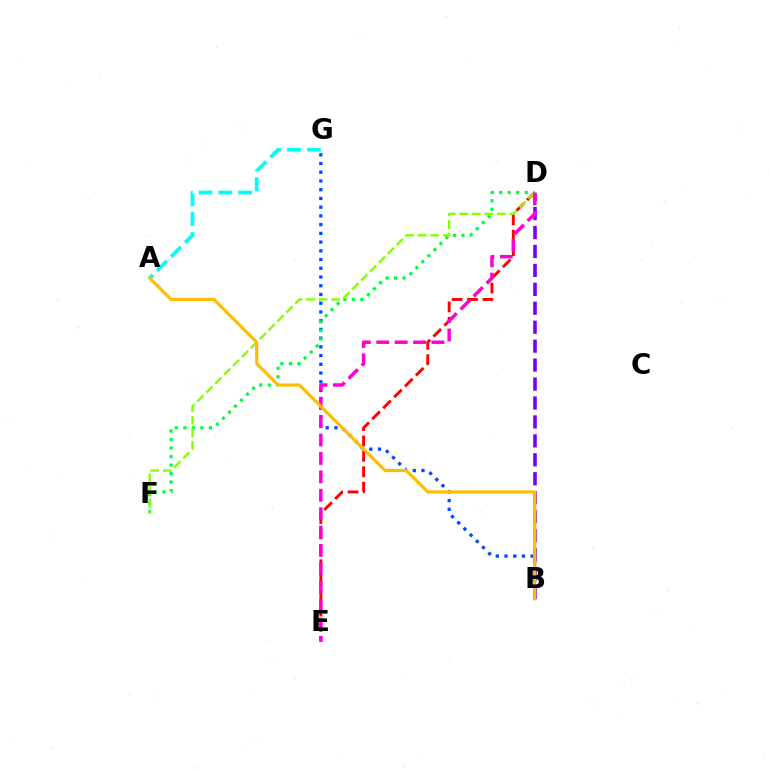{('B', 'D'): [{'color': '#7200ff', 'line_style': 'dashed', 'thickness': 2.57}], ('D', 'E'): [{'color': '#ff0000', 'line_style': 'dashed', 'thickness': 2.09}, {'color': '#ff00cf', 'line_style': 'dashed', 'thickness': 2.5}], ('B', 'G'): [{'color': '#004bff', 'line_style': 'dotted', 'thickness': 2.37}], ('D', 'F'): [{'color': '#00ff39', 'line_style': 'dotted', 'thickness': 2.31}, {'color': '#84ff00', 'line_style': 'dashed', 'thickness': 1.71}], ('A', 'G'): [{'color': '#00fff6', 'line_style': 'dashed', 'thickness': 2.69}], ('A', 'B'): [{'color': '#ffbd00', 'line_style': 'solid', 'thickness': 2.27}]}